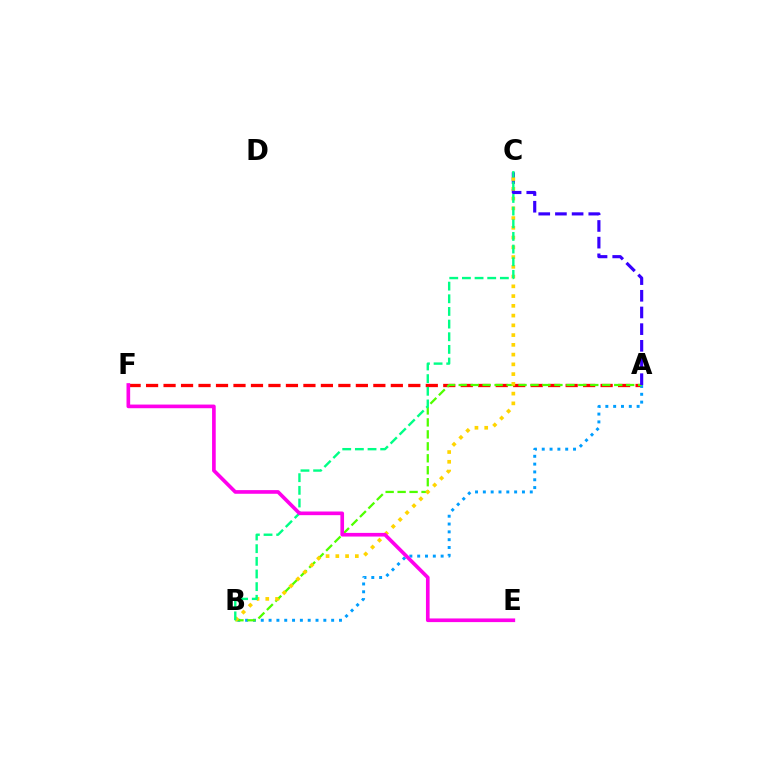{('A', 'F'): [{'color': '#ff0000', 'line_style': 'dashed', 'thickness': 2.37}], ('A', 'B'): [{'color': '#009eff', 'line_style': 'dotted', 'thickness': 2.12}, {'color': '#4fff00', 'line_style': 'dashed', 'thickness': 1.63}], ('A', 'C'): [{'color': '#3700ff', 'line_style': 'dashed', 'thickness': 2.27}], ('B', 'C'): [{'color': '#ffd500', 'line_style': 'dotted', 'thickness': 2.65}, {'color': '#00ff86', 'line_style': 'dashed', 'thickness': 1.72}], ('E', 'F'): [{'color': '#ff00ed', 'line_style': 'solid', 'thickness': 2.63}]}